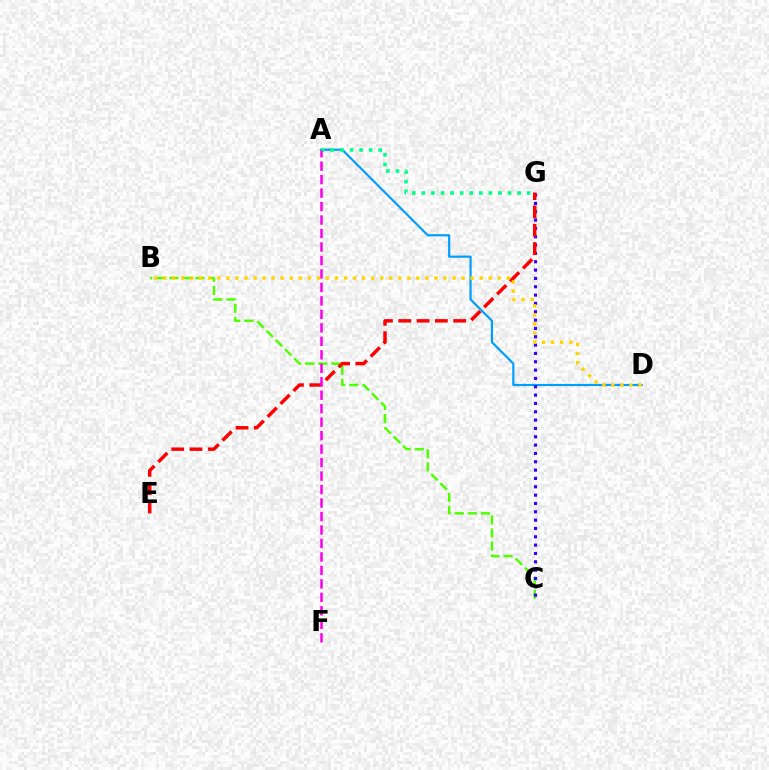{('A', 'D'): [{'color': '#009eff', 'line_style': 'solid', 'thickness': 1.57}], ('B', 'C'): [{'color': '#4fff00', 'line_style': 'dashed', 'thickness': 1.78}], ('A', 'G'): [{'color': '#00ff86', 'line_style': 'dotted', 'thickness': 2.6}], ('C', 'G'): [{'color': '#3700ff', 'line_style': 'dotted', 'thickness': 2.26}], ('E', 'G'): [{'color': '#ff0000', 'line_style': 'dashed', 'thickness': 2.49}], ('B', 'D'): [{'color': '#ffd500', 'line_style': 'dotted', 'thickness': 2.46}], ('A', 'F'): [{'color': '#ff00ed', 'line_style': 'dashed', 'thickness': 1.83}]}